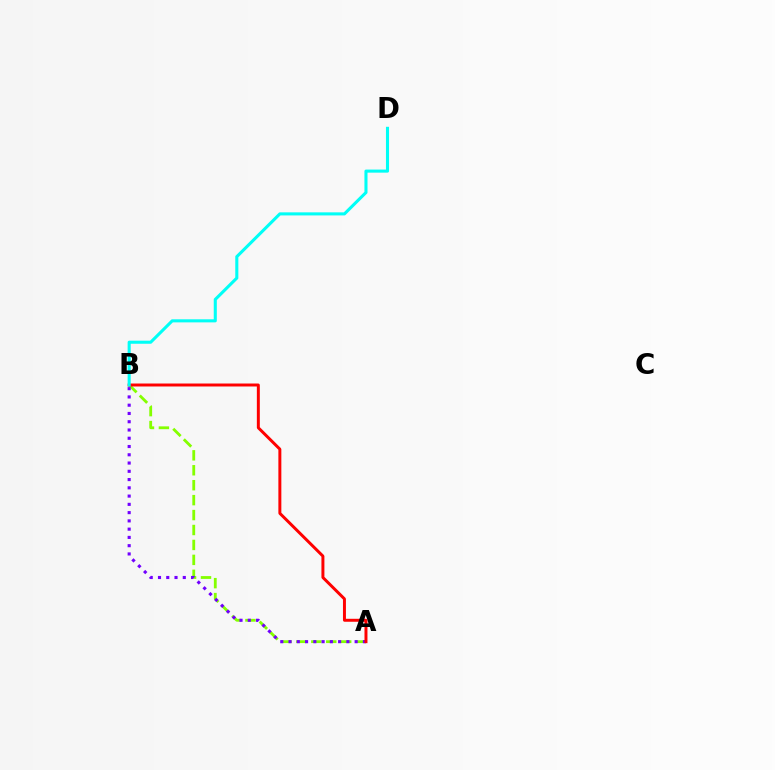{('A', 'B'): [{'color': '#84ff00', 'line_style': 'dashed', 'thickness': 2.03}, {'color': '#7200ff', 'line_style': 'dotted', 'thickness': 2.25}, {'color': '#ff0000', 'line_style': 'solid', 'thickness': 2.14}], ('B', 'D'): [{'color': '#00fff6', 'line_style': 'solid', 'thickness': 2.21}]}